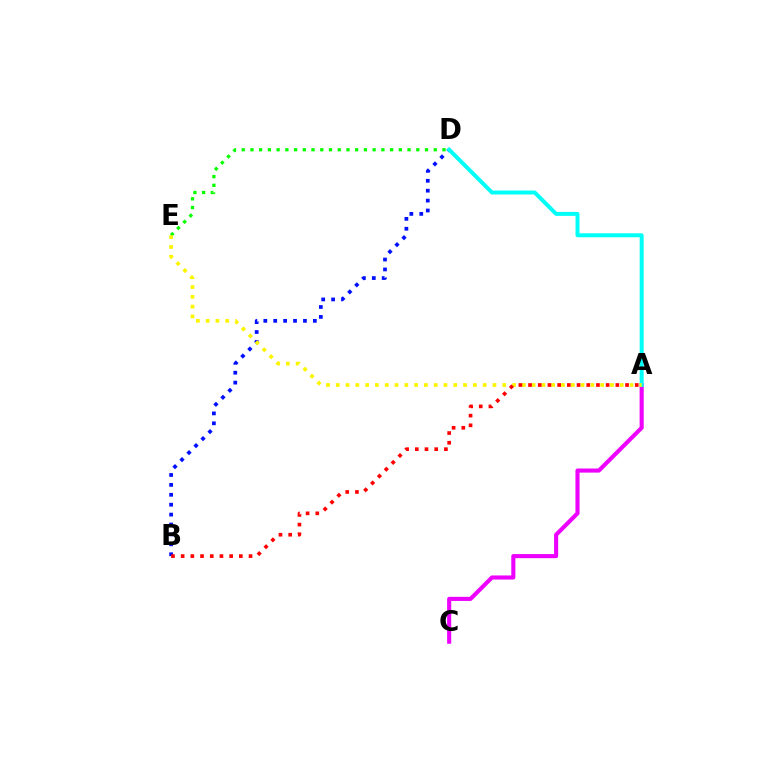{('A', 'C'): [{'color': '#ee00ff', 'line_style': 'solid', 'thickness': 2.95}], ('D', 'E'): [{'color': '#08ff00', 'line_style': 'dotted', 'thickness': 2.37}], ('B', 'D'): [{'color': '#0010ff', 'line_style': 'dotted', 'thickness': 2.69}], ('A', 'D'): [{'color': '#00fff6', 'line_style': 'solid', 'thickness': 2.86}], ('A', 'E'): [{'color': '#fcf500', 'line_style': 'dotted', 'thickness': 2.66}], ('A', 'B'): [{'color': '#ff0000', 'line_style': 'dotted', 'thickness': 2.64}]}